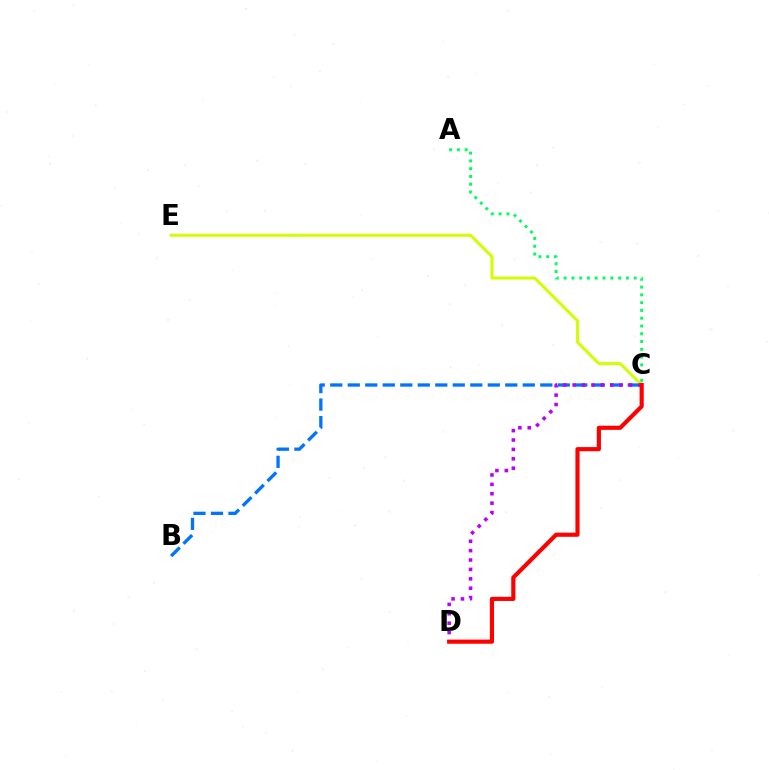{('B', 'C'): [{'color': '#0074ff', 'line_style': 'dashed', 'thickness': 2.38}], ('A', 'C'): [{'color': '#00ff5c', 'line_style': 'dotted', 'thickness': 2.11}], ('C', 'E'): [{'color': '#d1ff00', 'line_style': 'solid', 'thickness': 2.17}], ('C', 'D'): [{'color': '#b900ff', 'line_style': 'dotted', 'thickness': 2.55}, {'color': '#ff0000', 'line_style': 'solid', 'thickness': 2.99}]}